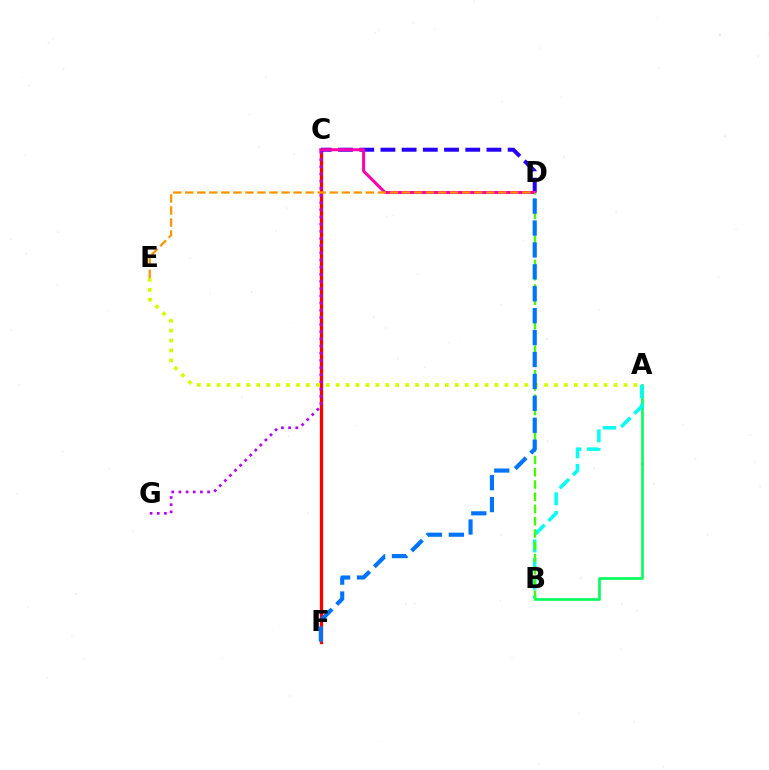{('A', 'B'): [{'color': '#00ff5c', 'line_style': 'solid', 'thickness': 1.91}, {'color': '#00fff6', 'line_style': 'dashed', 'thickness': 2.53}], ('C', 'F'): [{'color': '#ff0000', 'line_style': 'solid', 'thickness': 2.35}], ('C', 'D'): [{'color': '#2500ff', 'line_style': 'dashed', 'thickness': 2.88}, {'color': '#ff00ac', 'line_style': 'solid', 'thickness': 2.17}], ('C', 'G'): [{'color': '#b900ff', 'line_style': 'dotted', 'thickness': 1.95}], ('A', 'E'): [{'color': '#d1ff00', 'line_style': 'dotted', 'thickness': 2.7}], ('B', 'D'): [{'color': '#3dff00', 'line_style': 'dashed', 'thickness': 1.66}], ('D', 'E'): [{'color': '#ff9400', 'line_style': 'dashed', 'thickness': 1.64}], ('D', 'F'): [{'color': '#0074ff', 'line_style': 'dashed', 'thickness': 2.98}]}